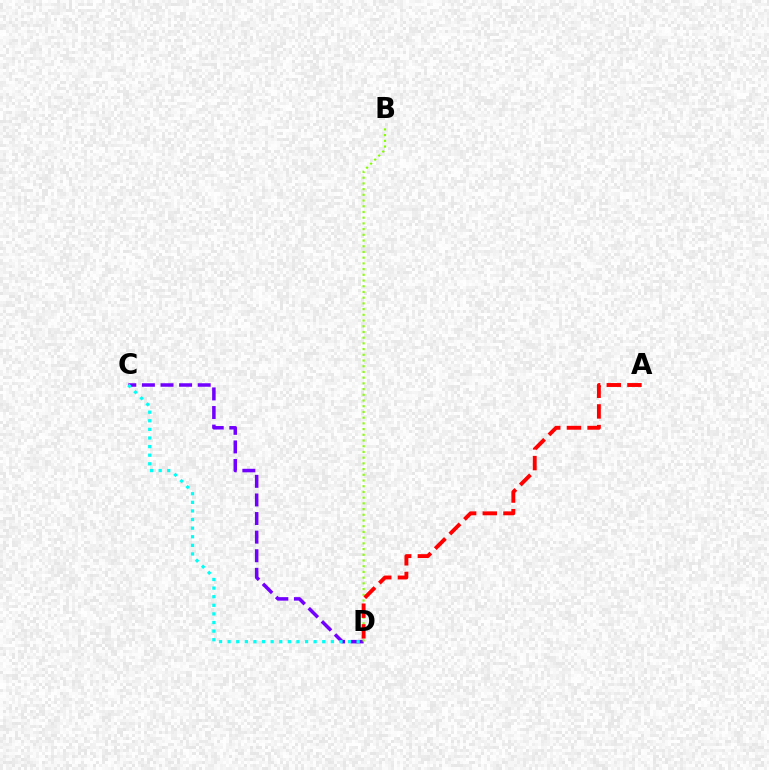{('C', 'D'): [{'color': '#7200ff', 'line_style': 'dashed', 'thickness': 2.53}, {'color': '#00fff6', 'line_style': 'dotted', 'thickness': 2.34}], ('B', 'D'): [{'color': '#84ff00', 'line_style': 'dotted', 'thickness': 1.55}], ('A', 'D'): [{'color': '#ff0000', 'line_style': 'dashed', 'thickness': 2.81}]}